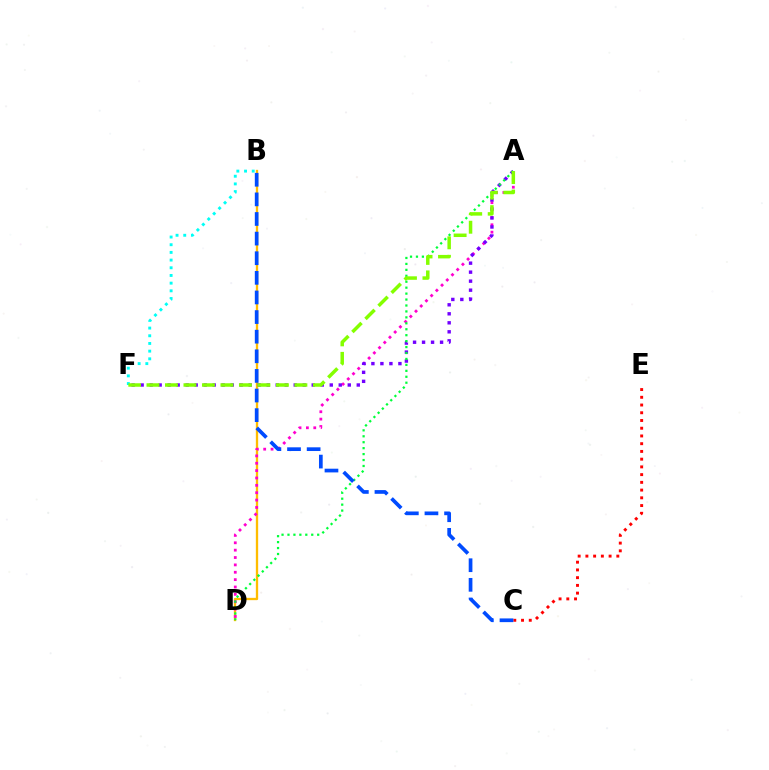{('B', 'D'): [{'color': '#ffbd00', 'line_style': 'solid', 'thickness': 1.67}], ('C', 'E'): [{'color': '#ff0000', 'line_style': 'dotted', 'thickness': 2.1}], ('B', 'F'): [{'color': '#00fff6', 'line_style': 'dotted', 'thickness': 2.09}], ('A', 'D'): [{'color': '#ff00cf', 'line_style': 'dotted', 'thickness': 2.0}, {'color': '#00ff39', 'line_style': 'dotted', 'thickness': 1.61}], ('A', 'F'): [{'color': '#7200ff', 'line_style': 'dotted', 'thickness': 2.45}, {'color': '#84ff00', 'line_style': 'dashed', 'thickness': 2.51}], ('B', 'C'): [{'color': '#004bff', 'line_style': 'dashed', 'thickness': 2.66}]}